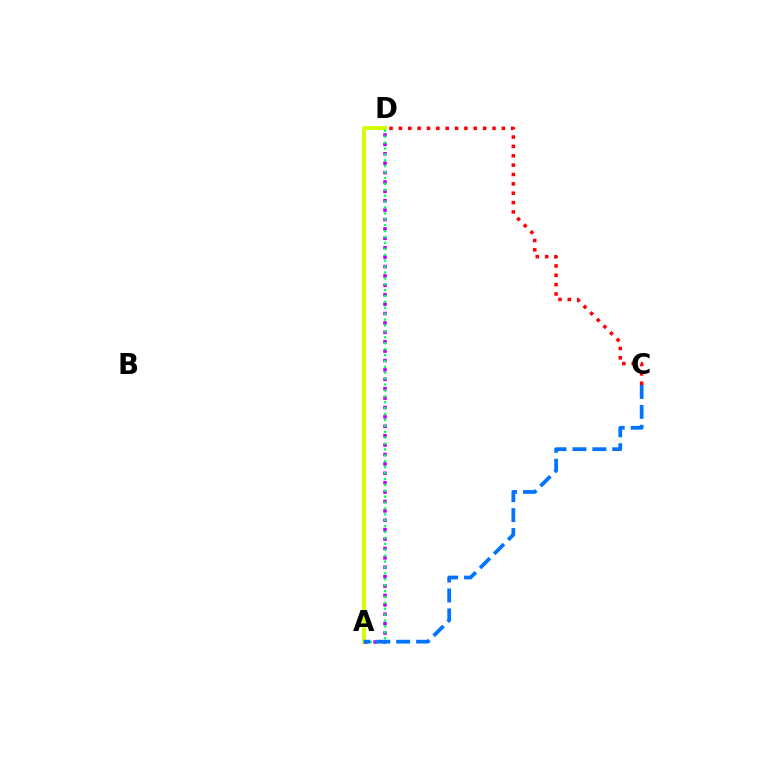{('C', 'D'): [{'color': '#ff0000', 'line_style': 'dotted', 'thickness': 2.54}], ('A', 'D'): [{'color': '#d1ff00', 'line_style': 'solid', 'thickness': 2.79}, {'color': '#b900ff', 'line_style': 'dotted', 'thickness': 2.55}, {'color': '#00ff5c', 'line_style': 'dotted', 'thickness': 1.6}], ('A', 'C'): [{'color': '#0074ff', 'line_style': 'dashed', 'thickness': 2.71}]}